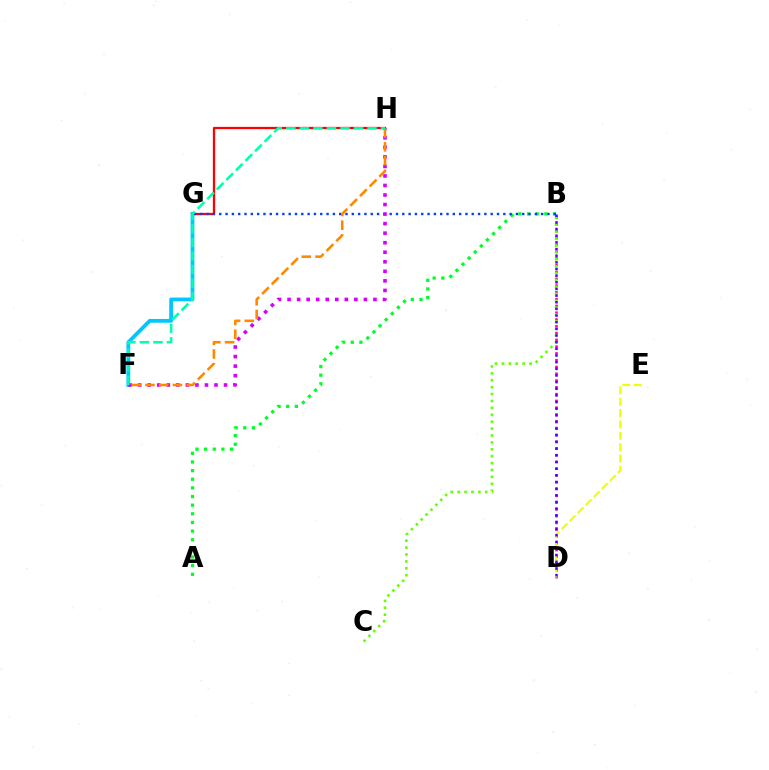{('A', 'B'): [{'color': '#00ff27', 'line_style': 'dotted', 'thickness': 2.35}], ('F', 'G'): [{'color': '#00c7ff', 'line_style': 'solid', 'thickness': 2.73}], ('G', 'H'): [{'color': '#ff0000', 'line_style': 'solid', 'thickness': 1.63}], ('B', 'D'): [{'color': '#ff00a0', 'line_style': 'dotted', 'thickness': 1.84}, {'color': '#4f00ff', 'line_style': 'dotted', 'thickness': 1.81}], ('B', 'C'): [{'color': '#66ff00', 'line_style': 'dotted', 'thickness': 1.88}], ('B', 'G'): [{'color': '#003fff', 'line_style': 'dotted', 'thickness': 1.72}], ('F', 'H'): [{'color': '#d600ff', 'line_style': 'dotted', 'thickness': 2.59}, {'color': '#ff8800', 'line_style': 'dashed', 'thickness': 1.86}, {'color': '#00ffaf', 'line_style': 'dashed', 'thickness': 1.84}], ('D', 'E'): [{'color': '#eeff00', 'line_style': 'dashed', 'thickness': 1.54}]}